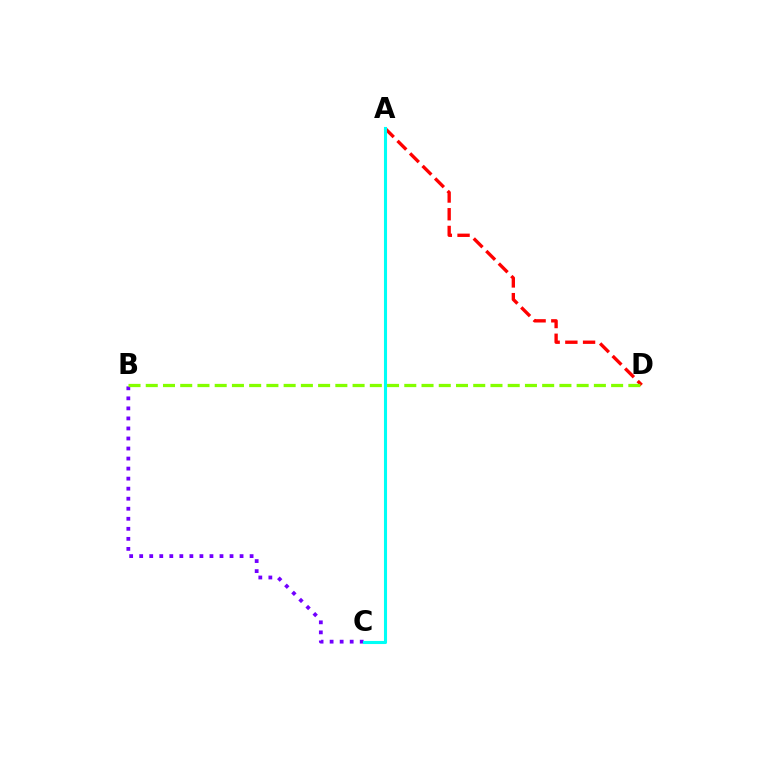{('B', 'C'): [{'color': '#7200ff', 'line_style': 'dotted', 'thickness': 2.73}], ('A', 'D'): [{'color': '#ff0000', 'line_style': 'dashed', 'thickness': 2.41}], ('A', 'C'): [{'color': '#00fff6', 'line_style': 'solid', 'thickness': 2.22}], ('B', 'D'): [{'color': '#84ff00', 'line_style': 'dashed', 'thickness': 2.34}]}